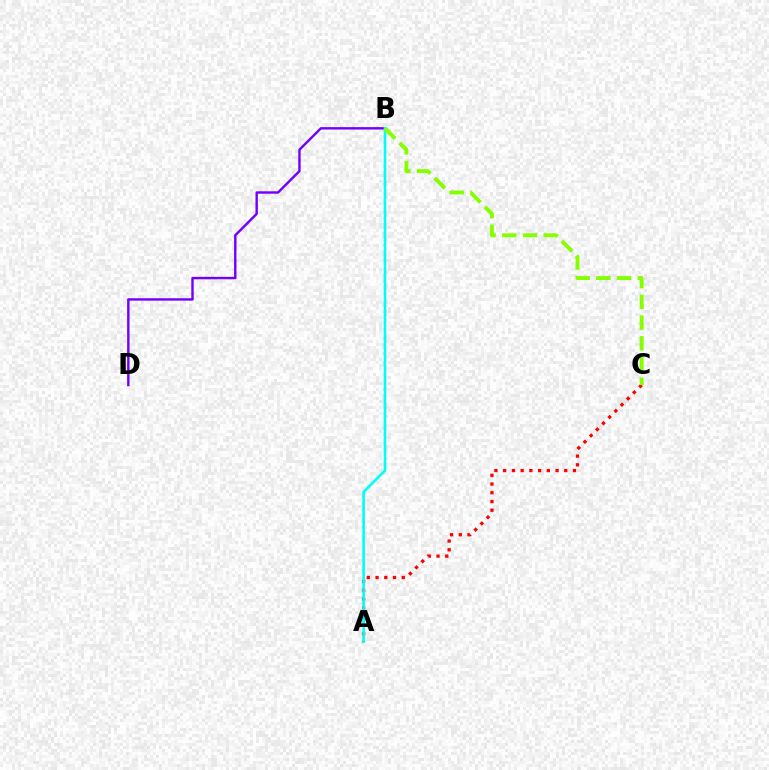{('B', 'D'): [{'color': '#7200ff', 'line_style': 'solid', 'thickness': 1.74}], ('A', 'C'): [{'color': '#ff0000', 'line_style': 'dotted', 'thickness': 2.37}], ('A', 'B'): [{'color': '#00fff6', 'line_style': 'solid', 'thickness': 1.88}], ('B', 'C'): [{'color': '#84ff00', 'line_style': 'dashed', 'thickness': 2.81}]}